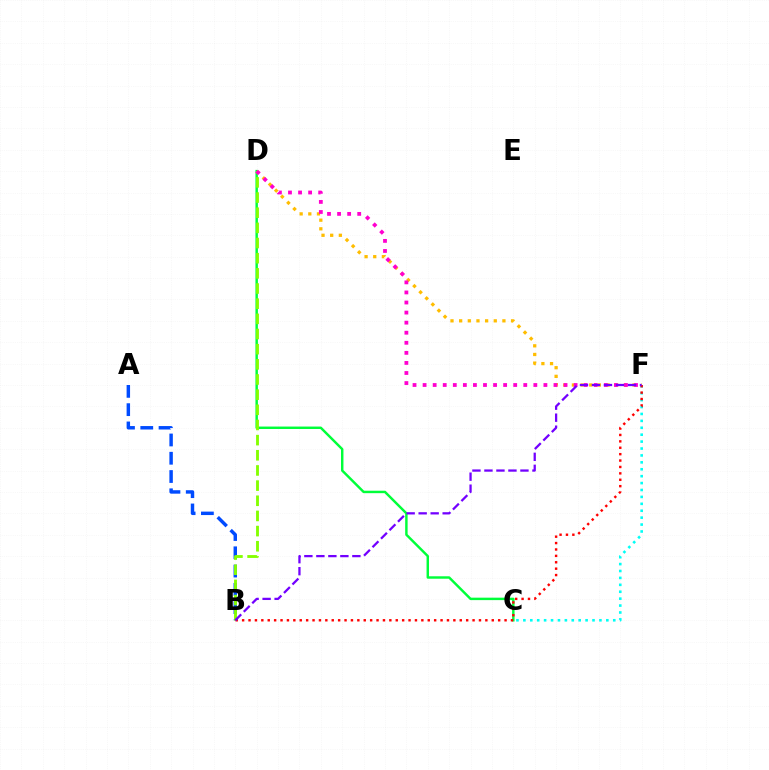{('C', 'D'): [{'color': '#00ff39', 'line_style': 'solid', 'thickness': 1.76}], ('D', 'F'): [{'color': '#ffbd00', 'line_style': 'dotted', 'thickness': 2.35}, {'color': '#ff00cf', 'line_style': 'dotted', 'thickness': 2.74}], ('A', 'B'): [{'color': '#004bff', 'line_style': 'dashed', 'thickness': 2.48}], ('C', 'F'): [{'color': '#00fff6', 'line_style': 'dotted', 'thickness': 1.88}], ('B', 'D'): [{'color': '#84ff00', 'line_style': 'dashed', 'thickness': 2.06}], ('B', 'F'): [{'color': '#ff0000', 'line_style': 'dotted', 'thickness': 1.74}, {'color': '#7200ff', 'line_style': 'dashed', 'thickness': 1.63}]}